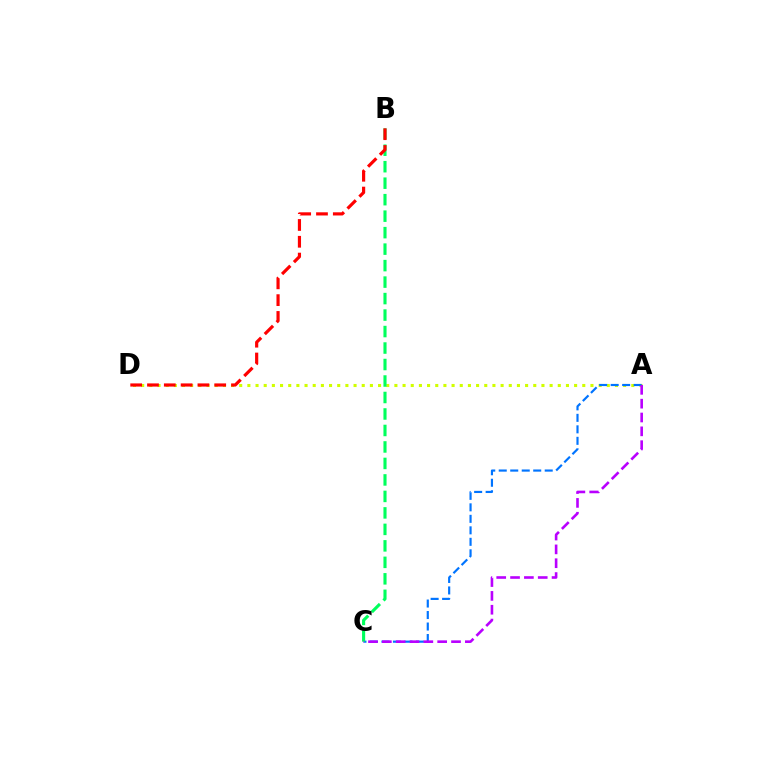{('A', 'D'): [{'color': '#d1ff00', 'line_style': 'dotted', 'thickness': 2.22}], ('A', 'C'): [{'color': '#0074ff', 'line_style': 'dashed', 'thickness': 1.56}, {'color': '#b900ff', 'line_style': 'dashed', 'thickness': 1.88}], ('B', 'C'): [{'color': '#00ff5c', 'line_style': 'dashed', 'thickness': 2.24}], ('B', 'D'): [{'color': '#ff0000', 'line_style': 'dashed', 'thickness': 2.28}]}